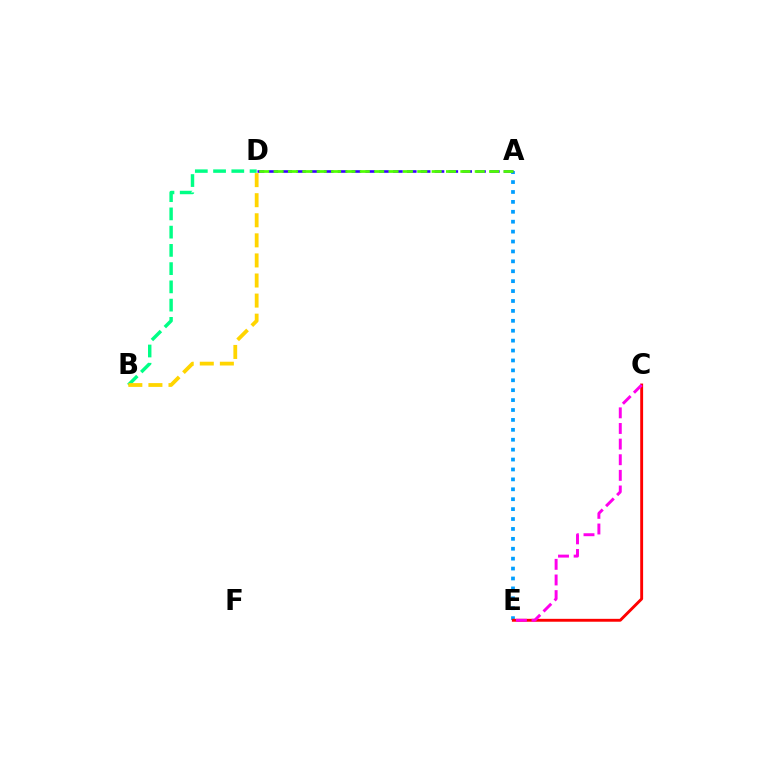{('A', 'E'): [{'color': '#009eff', 'line_style': 'dotted', 'thickness': 2.69}], ('C', 'E'): [{'color': '#ff0000', 'line_style': 'solid', 'thickness': 2.08}, {'color': '#ff00ed', 'line_style': 'dashed', 'thickness': 2.12}], ('A', 'D'): [{'color': '#3700ff', 'line_style': 'dashed', 'thickness': 1.88}, {'color': '#4fff00', 'line_style': 'dashed', 'thickness': 1.95}], ('B', 'D'): [{'color': '#00ff86', 'line_style': 'dashed', 'thickness': 2.48}, {'color': '#ffd500', 'line_style': 'dashed', 'thickness': 2.73}]}